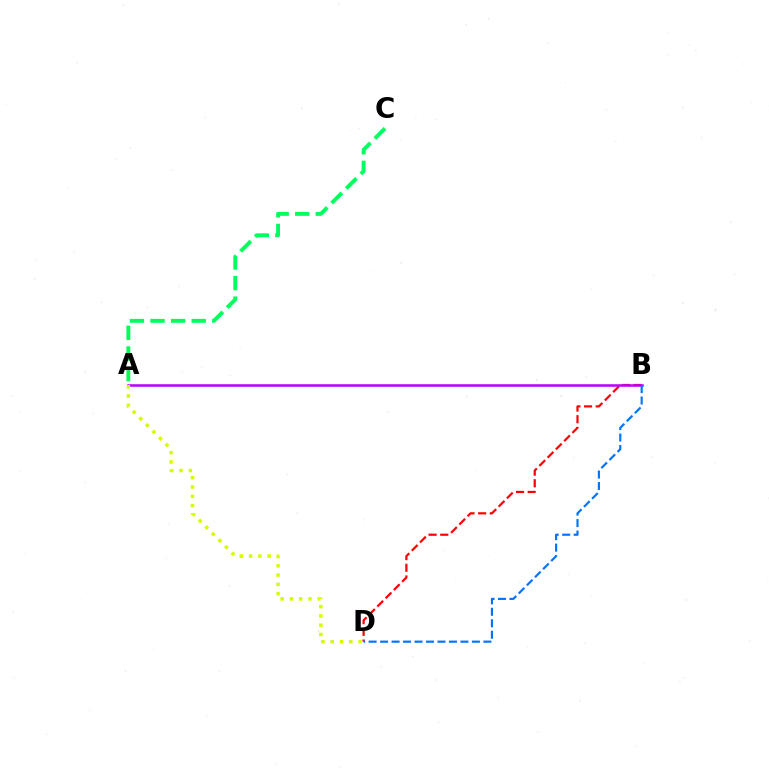{('B', 'D'): [{'color': '#ff0000', 'line_style': 'dashed', 'thickness': 1.59}, {'color': '#0074ff', 'line_style': 'dashed', 'thickness': 1.56}], ('A', 'C'): [{'color': '#00ff5c', 'line_style': 'dashed', 'thickness': 2.8}], ('A', 'B'): [{'color': '#b900ff', 'line_style': 'solid', 'thickness': 1.82}], ('A', 'D'): [{'color': '#d1ff00', 'line_style': 'dotted', 'thickness': 2.52}]}